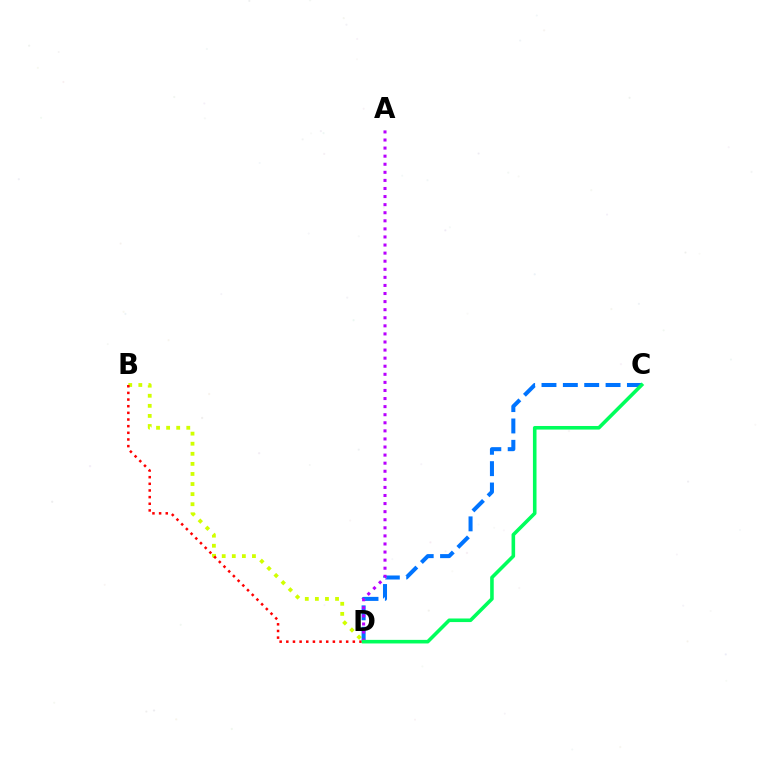{('B', 'D'): [{'color': '#d1ff00', 'line_style': 'dotted', 'thickness': 2.74}, {'color': '#ff0000', 'line_style': 'dotted', 'thickness': 1.81}], ('C', 'D'): [{'color': '#0074ff', 'line_style': 'dashed', 'thickness': 2.9}, {'color': '#00ff5c', 'line_style': 'solid', 'thickness': 2.58}], ('A', 'D'): [{'color': '#b900ff', 'line_style': 'dotted', 'thickness': 2.2}]}